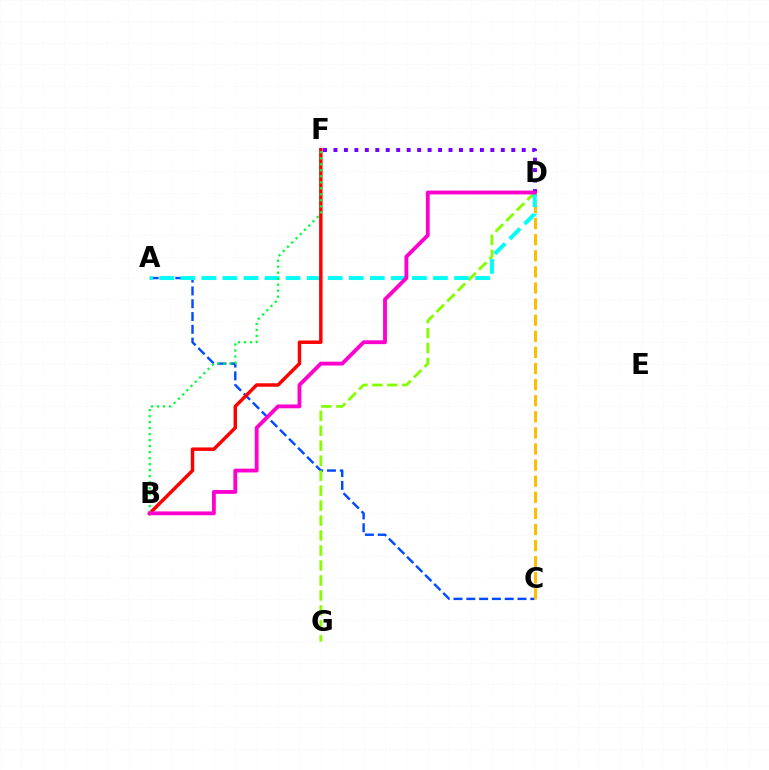{('A', 'C'): [{'color': '#004bff', 'line_style': 'dashed', 'thickness': 1.74}], ('D', 'G'): [{'color': '#84ff00', 'line_style': 'dashed', 'thickness': 2.03}], ('C', 'D'): [{'color': '#ffbd00', 'line_style': 'dashed', 'thickness': 2.19}], ('A', 'D'): [{'color': '#00fff6', 'line_style': 'dashed', 'thickness': 2.86}], ('D', 'F'): [{'color': '#7200ff', 'line_style': 'dotted', 'thickness': 2.84}], ('B', 'F'): [{'color': '#ff0000', 'line_style': 'solid', 'thickness': 2.49}, {'color': '#00ff39', 'line_style': 'dotted', 'thickness': 1.63}], ('B', 'D'): [{'color': '#ff00cf', 'line_style': 'solid', 'thickness': 2.76}]}